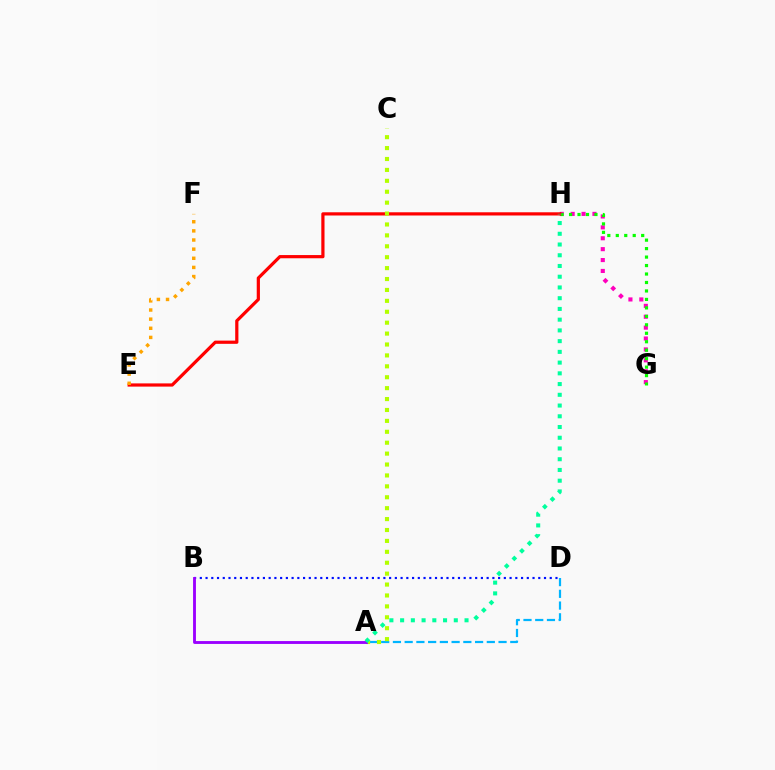{('G', 'H'): [{'color': '#ff00bd', 'line_style': 'dotted', 'thickness': 2.96}, {'color': '#08ff00', 'line_style': 'dotted', 'thickness': 2.3}], ('E', 'H'): [{'color': '#ff0000', 'line_style': 'solid', 'thickness': 2.31}], ('A', 'D'): [{'color': '#00b5ff', 'line_style': 'dashed', 'thickness': 1.59}], ('B', 'D'): [{'color': '#0010ff', 'line_style': 'dotted', 'thickness': 1.56}], ('A', 'C'): [{'color': '#b3ff00', 'line_style': 'dotted', 'thickness': 2.96}], ('E', 'F'): [{'color': '#ffa500', 'line_style': 'dotted', 'thickness': 2.48}], ('A', 'B'): [{'color': '#9b00ff', 'line_style': 'solid', 'thickness': 2.06}], ('A', 'H'): [{'color': '#00ff9d', 'line_style': 'dotted', 'thickness': 2.92}]}